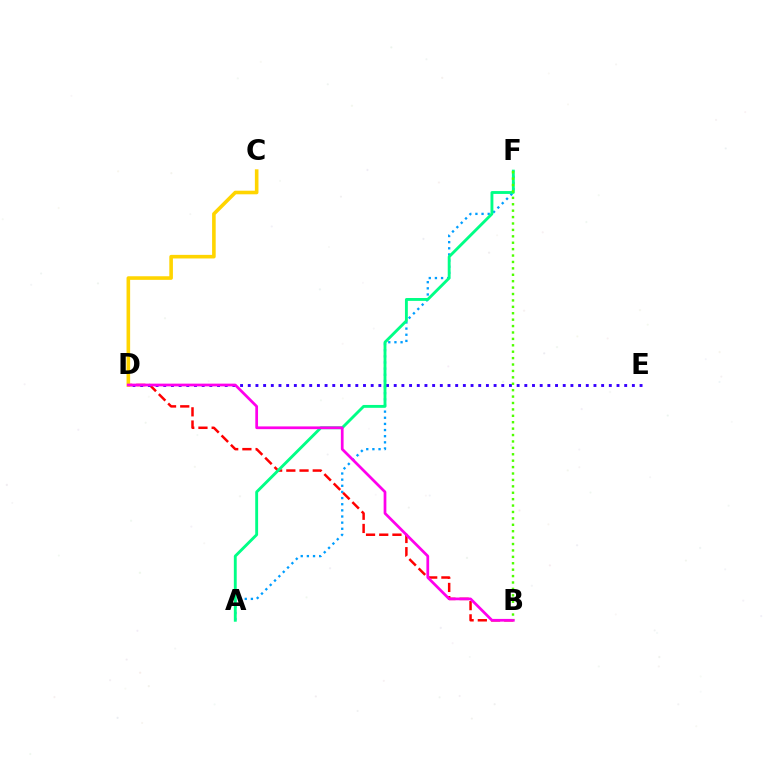{('A', 'F'): [{'color': '#009eff', 'line_style': 'dotted', 'thickness': 1.67}, {'color': '#00ff86', 'line_style': 'solid', 'thickness': 2.07}], ('B', 'D'): [{'color': '#ff0000', 'line_style': 'dashed', 'thickness': 1.79}, {'color': '#ff00ed', 'line_style': 'solid', 'thickness': 1.97}], ('C', 'D'): [{'color': '#ffd500', 'line_style': 'solid', 'thickness': 2.59}], ('D', 'E'): [{'color': '#3700ff', 'line_style': 'dotted', 'thickness': 2.09}], ('B', 'F'): [{'color': '#4fff00', 'line_style': 'dotted', 'thickness': 1.74}]}